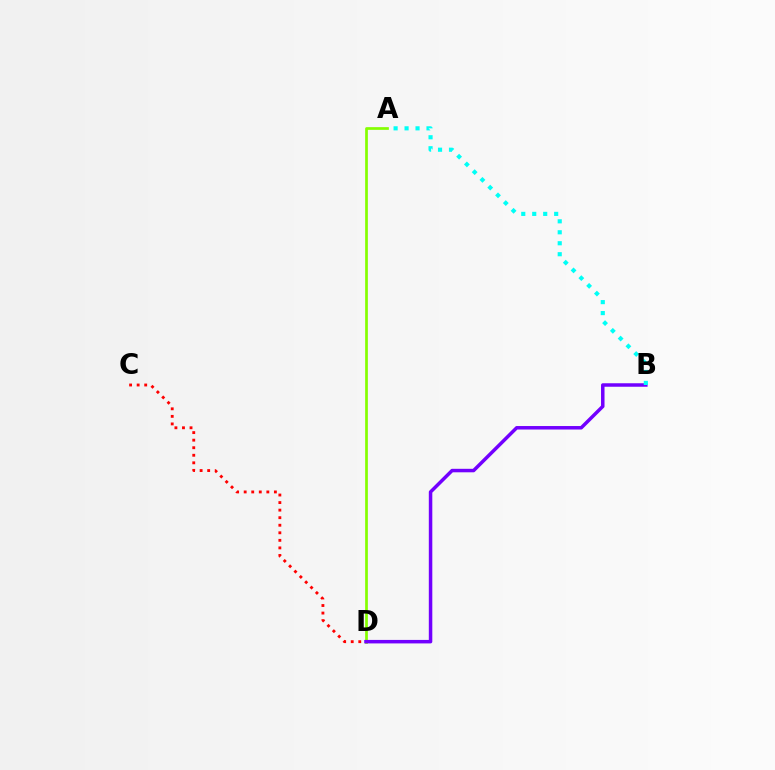{('C', 'D'): [{'color': '#ff0000', 'line_style': 'dotted', 'thickness': 2.05}], ('A', 'D'): [{'color': '#84ff00', 'line_style': 'solid', 'thickness': 1.95}], ('B', 'D'): [{'color': '#7200ff', 'line_style': 'solid', 'thickness': 2.51}], ('A', 'B'): [{'color': '#00fff6', 'line_style': 'dotted', 'thickness': 2.98}]}